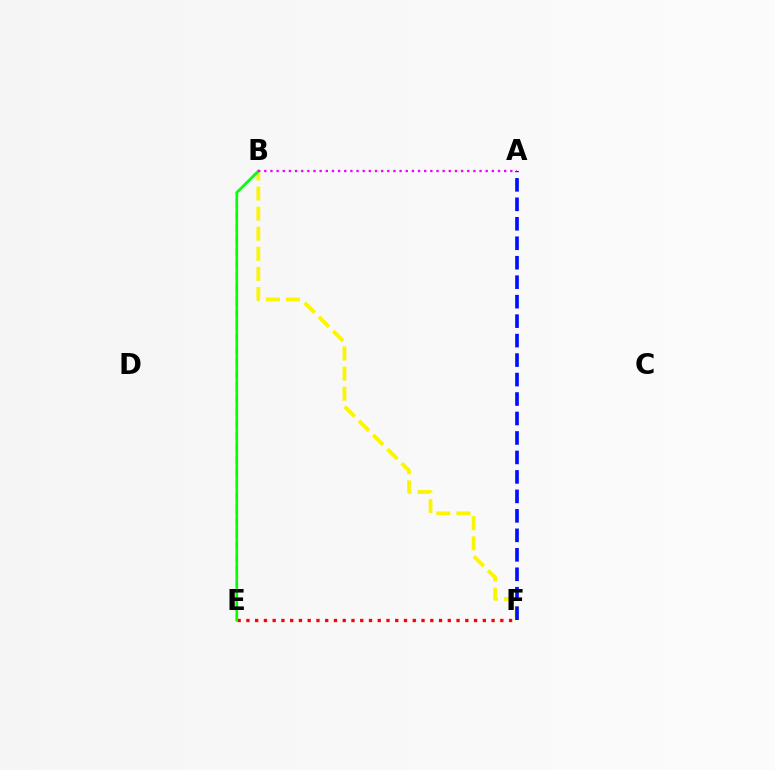{('B', 'F'): [{'color': '#fcf500', 'line_style': 'dashed', 'thickness': 2.73}], ('E', 'F'): [{'color': '#ff0000', 'line_style': 'dotted', 'thickness': 2.38}], ('B', 'E'): [{'color': '#00fff6', 'line_style': 'dashed', 'thickness': 1.66}, {'color': '#08ff00', 'line_style': 'solid', 'thickness': 1.88}], ('A', 'F'): [{'color': '#0010ff', 'line_style': 'dashed', 'thickness': 2.65}], ('A', 'B'): [{'color': '#ee00ff', 'line_style': 'dotted', 'thickness': 1.67}]}